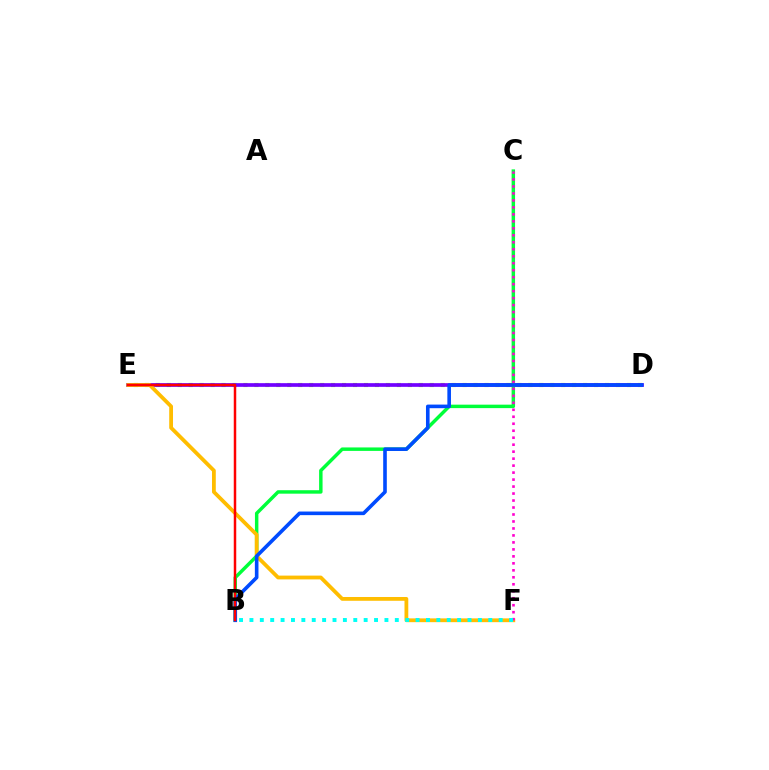{('D', 'E'): [{'color': '#84ff00', 'line_style': 'dotted', 'thickness': 2.98}, {'color': '#7200ff', 'line_style': 'solid', 'thickness': 2.65}], ('B', 'C'): [{'color': '#00ff39', 'line_style': 'solid', 'thickness': 2.49}], ('E', 'F'): [{'color': '#ffbd00', 'line_style': 'solid', 'thickness': 2.73}], ('C', 'F'): [{'color': '#ff00cf', 'line_style': 'dotted', 'thickness': 1.9}], ('B', 'D'): [{'color': '#004bff', 'line_style': 'solid', 'thickness': 2.6}], ('B', 'E'): [{'color': '#ff0000', 'line_style': 'solid', 'thickness': 1.79}], ('B', 'F'): [{'color': '#00fff6', 'line_style': 'dotted', 'thickness': 2.82}]}